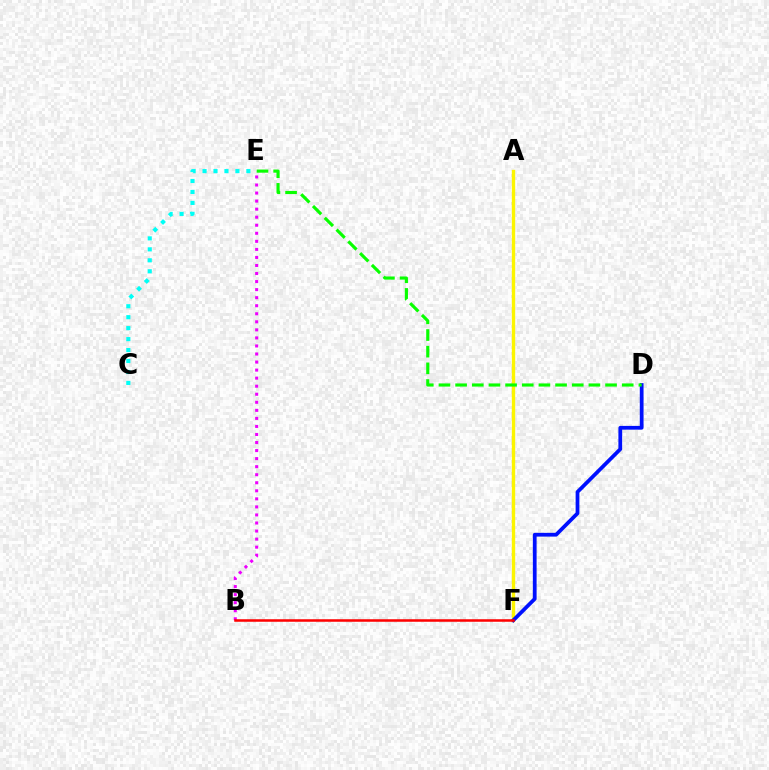{('A', 'F'): [{'color': '#fcf500', 'line_style': 'solid', 'thickness': 2.42}], ('D', 'F'): [{'color': '#0010ff', 'line_style': 'solid', 'thickness': 2.71}], ('D', 'E'): [{'color': '#08ff00', 'line_style': 'dashed', 'thickness': 2.26}], ('B', 'E'): [{'color': '#ee00ff', 'line_style': 'dotted', 'thickness': 2.19}], ('B', 'F'): [{'color': '#ff0000', 'line_style': 'solid', 'thickness': 1.82}], ('C', 'E'): [{'color': '#00fff6', 'line_style': 'dotted', 'thickness': 2.98}]}